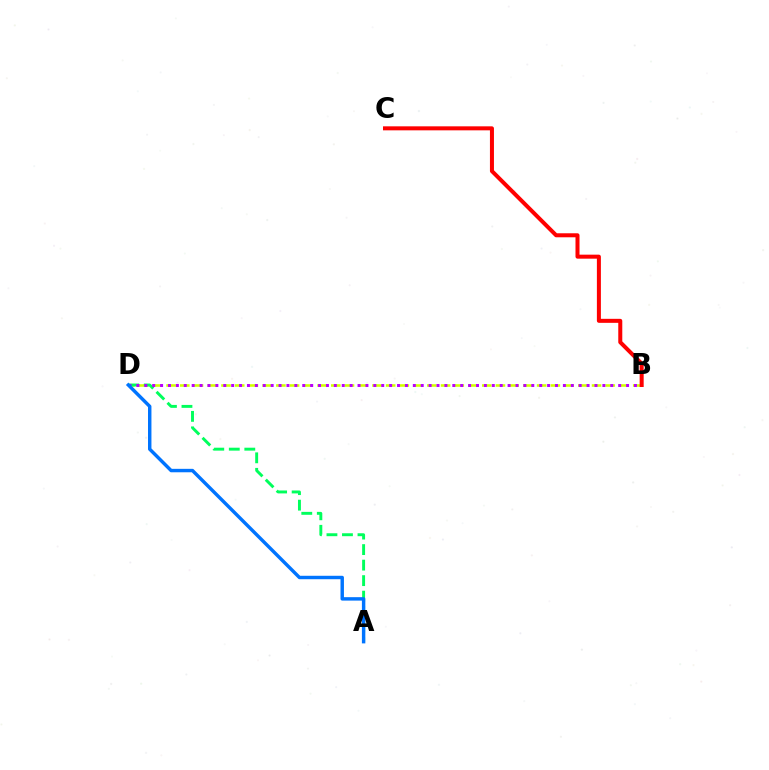{('B', 'D'): [{'color': '#d1ff00', 'line_style': 'dashed', 'thickness': 1.86}, {'color': '#b900ff', 'line_style': 'dotted', 'thickness': 2.15}], ('A', 'D'): [{'color': '#00ff5c', 'line_style': 'dashed', 'thickness': 2.11}, {'color': '#0074ff', 'line_style': 'solid', 'thickness': 2.47}], ('B', 'C'): [{'color': '#ff0000', 'line_style': 'solid', 'thickness': 2.89}]}